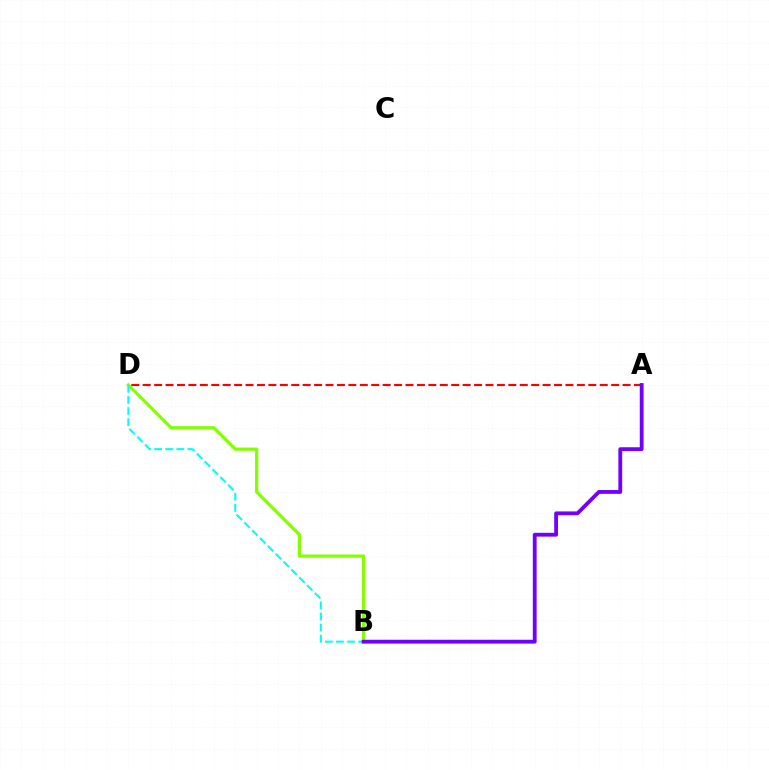{('B', 'D'): [{'color': '#84ff00', 'line_style': 'solid', 'thickness': 2.34}, {'color': '#00fff6', 'line_style': 'dashed', 'thickness': 1.51}], ('A', 'D'): [{'color': '#ff0000', 'line_style': 'dashed', 'thickness': 1.55}], ('A', 'B'): [{'color': '#7200ff', 'line_style': 'solid', 'thickness': 2.75}]}